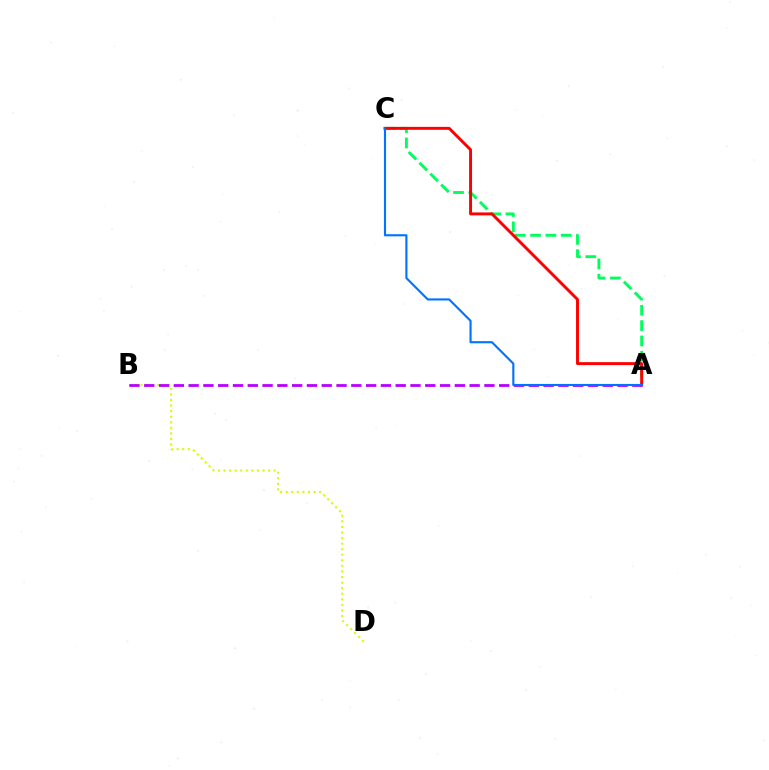{('A', 'C'): [{'color': '#00ff5c', 'line_style': 'dashed', 'thickness': 2.08}, {'color': '#ff0000', 'line_style': 'solid', 'thickness': 2.11}, {'color': '#0074ff', 'line_style': 'solid', 'thickness': 1.54}], ('B', 'D'): [{'color': '#d1ff00', 'line_style': 'dotted', 'thickness': 1.51}], ('A', 'B'): [{'color': '#b900ff', 'line_style': 'dashed', 'thickness': 2.01}]}